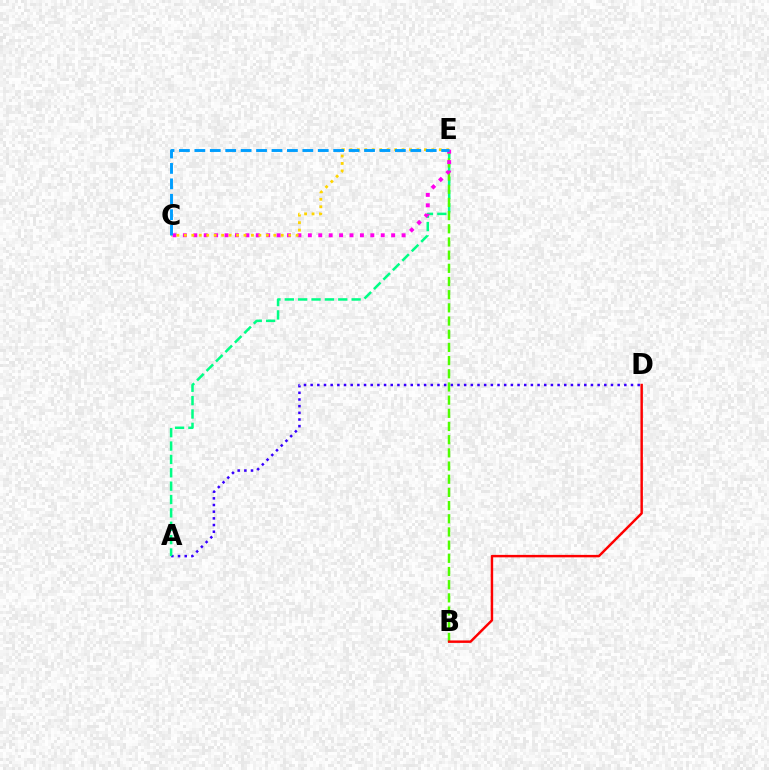{('A', 'D'): [{'color': '#3700ff', 'line_style': 'dotted', 'thickness': 1.81}], ('A', 'E'): [{'color': '#00ff86', 'line_style': 'dashed', 'thickness': 1.82}], ('B', 'E'): [{'color': '#4fff00', 'line_style': 'dashed', 'thickness': 1.79}], ('C', 'E'): [{'color': '#ff00ed', 'line_style': 'dotted', 'thickness': 2.83}, {'color': '#ffd500', 'line_style': 'dotted', 'thickness': 2.03}, {'color': '#009eff', 'line_style': 'dashed', 'thickness': 2.1}], ('B', 'D'): [{'color': '#ff0000', 'line_style': 'solid', 'thickness': 1.76}]}